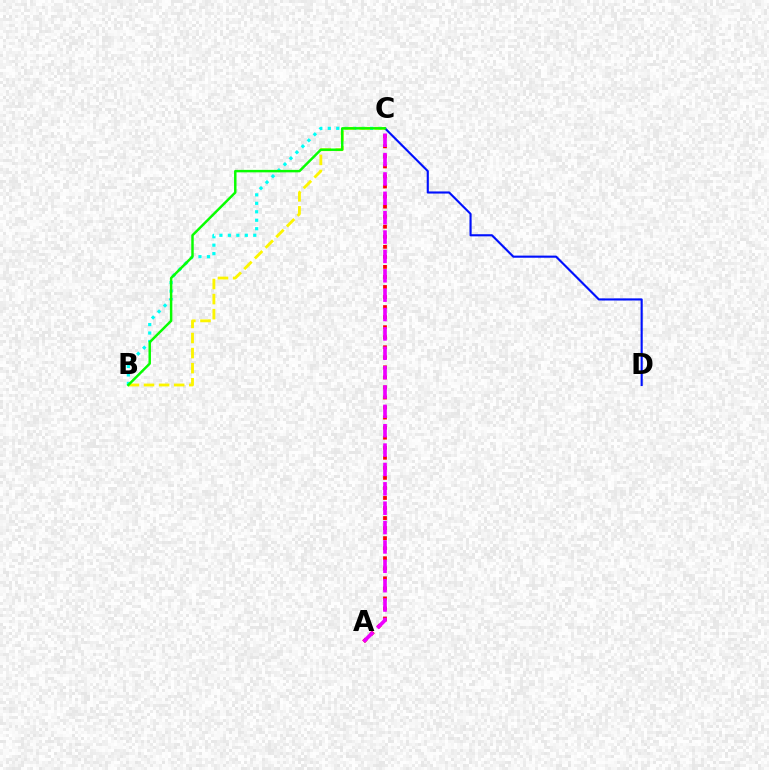{('B', 'C'): [{'color': '#00fff6', 'line_style': 'dotted', 'thickness': 2.3}, {'color': '#fcf500', 'line_style': 'dashed', 'thickness': 2.05}, {'color': '#08ff00', 'line_style': 'solid', 'thickness': 1.78}], ('A', 'C'): [{'color': '#ff0000', 'line_style': 'dotted', 'thickness': 2.73}, {'color': '#ee00ff', 'line_style': 'dashed', 'thickness': 2.63}], ('C', 'D'): [{'color': '#0010ff', 'line_style': 'solid', 'thickness': 1.53}]}